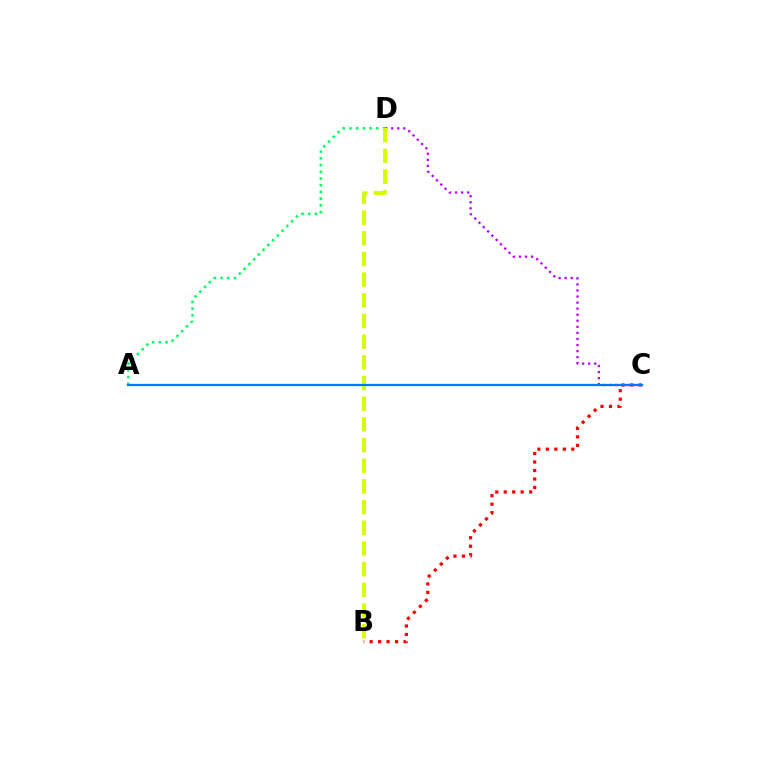{('A', 'D'): [{'color': '#00ff5c', 'line_style': 'dotted', 'thickness': 1.83}], ('C', 'D'): [{'color': '#b900ff', 'line_style': 'dotted', 'thickness': 1.65}], ('B', 'C'): [{'color': '#ff0000', 'line_style': 'dotted', 'thickness': 2.31}], ('B', 'D'): [{'color': '#d1ff00', 'line_style': 'dashed', 'thickness': 2.81}], ('A', 'C'): [{'color': '#0074ff', 'line_style': 'solid', 'thickness': 1.63}]}